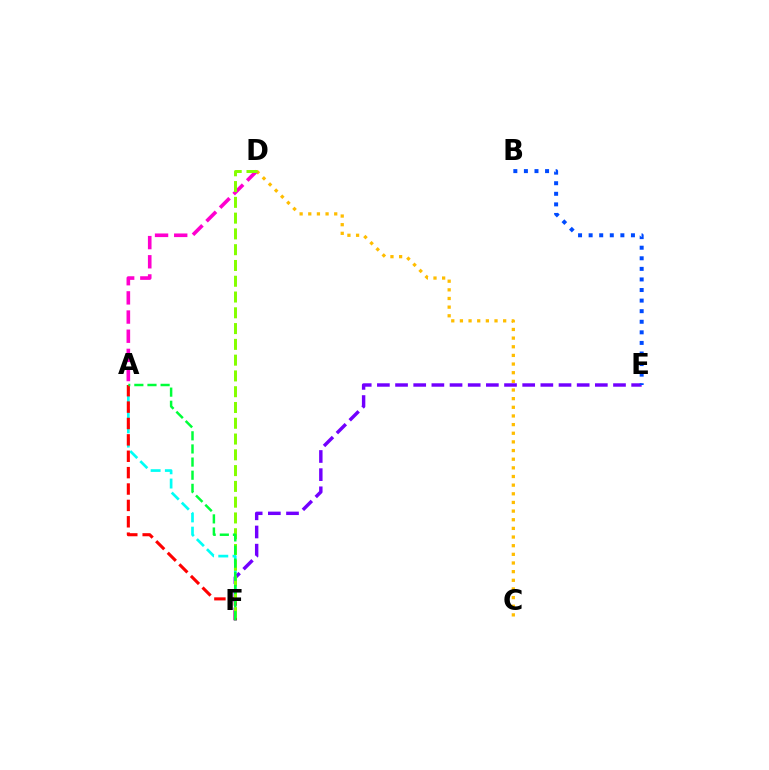{('A', 'F'): [{'color': '#00fff6', 'line_style': 'dashed', 'thickness': 1.93}, {'color': '#ff0000', 'line_style': 'dashed', 'thickness': 2.23}, {'color': '#00ff39', 'line_style': 'dashed', 'thickness': 1.78}], ('E', 'F'): [{'color': '#7200ff', 'line_style': 'dashed', 'thickness': 2.47}], ('C', 'D'): [{'color': '#ffbd00', 'line_style': 'dotted', 'thickness': 2.35}], ('A', 'D'): [{'color': '#ff00cf', 'line_style': 'dashed', 'thickness': 2.6}], ('B', 'E'): [{'color': '#004bff', 'line_style': 'dotted', 'thickness': 2.87}], ('D', 'F'): [{'color': '#84ff00', 'line_style': 'dashed', 'thickness': 2.14}]}